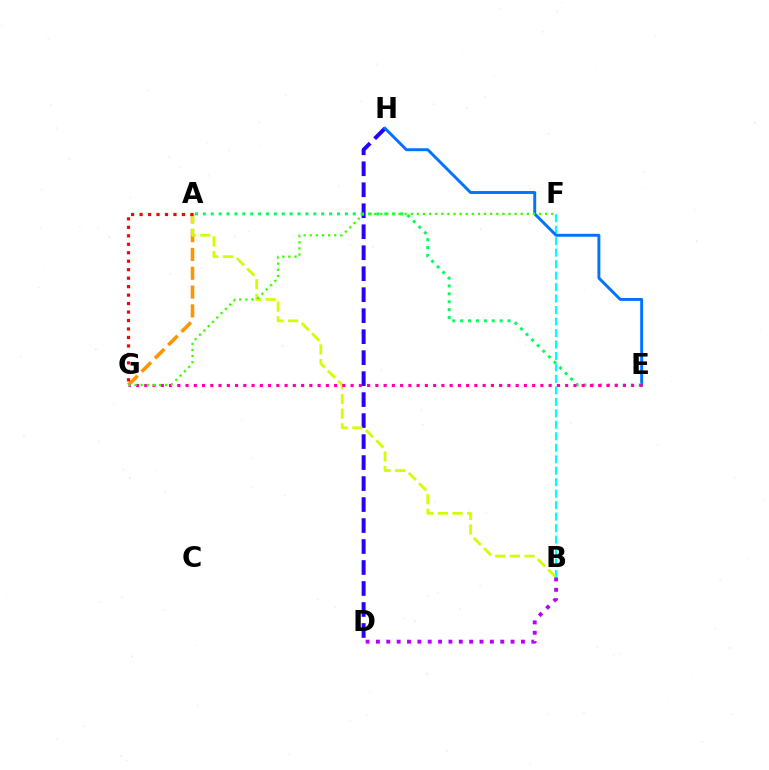{('B', 'F'): [{'color': '#00fff6', 'line_style': 'dashed', 'thickness': 1.56}], ('A', 'G'): [{'color': '#ff9400', 'line_style': 'dashed', 'thickness': 2.56}, {'color': '#ff0000', 'line_style': 'dotted', 'thickness': 2.3}], ('D', 'H'): [{'color': '#2500ff', 'line_style': 'dashed', 'thickness': 2.85}], ('E', 'H'): [{'color': '#0074ff', 'line_style': 'solid', 'thickness': 2.11}], ('A', 'E'): [{'color': '#00ff5c', 'line_style': 'dotted', 'thickness': 2.14}], ('A', 'B'): [{'color': '#d1ff00', 'line_style': 'dashed', 'thickness': 1.98}], ('B', 'D'): [{'color': '#b900ff', 'line_style': 'dotted', 'thickness': 2.81}], ('E', 'G'): [{'color': '#ff00ac', 'line_style': 'dotted', 'thickness': 2.24}], ('F', 'G'): [{'color': '#3dff00', 'line_style': 'dotted', 'thickness': 1.66}]}